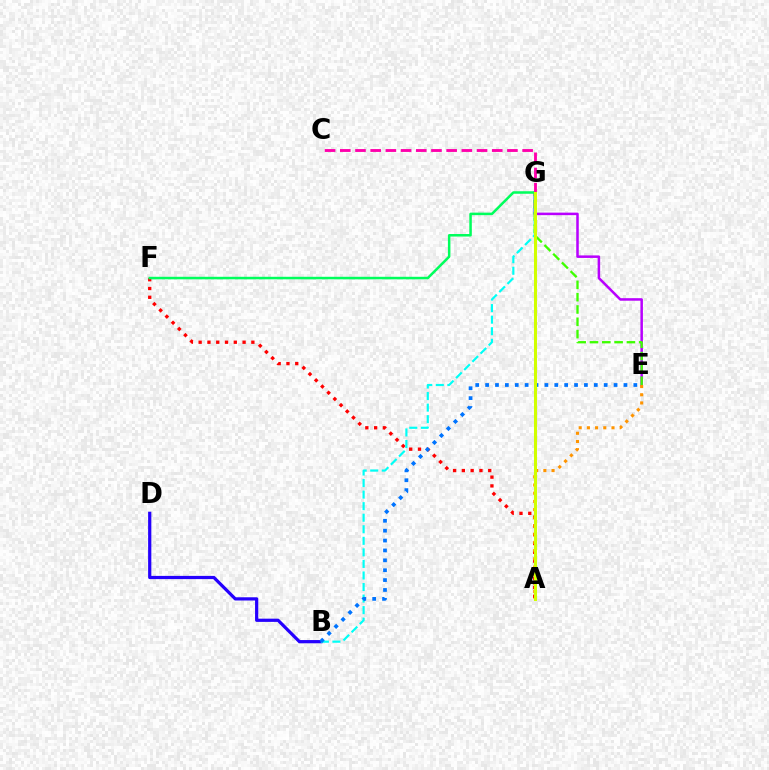{('E', 'G'): [{'color': '#b900ff', 'line_style': 'solid', 'thickness': 1.81}, {'color': '#3dff00', 'line_style': 'dashed', 'thickness': 1.67}], ('A', 'F'): [{'color': '#ff0000', 'line_style': 'dotted', 'thickness': 2.39}], ('B', 'D'): [{'color': '#2500ff', 'line_style': 'solid', 'thickness': 2.32}], ('B', 'G'): [{'color': '#00fff6', 'line_style': 'dashed', 'thickness': 1.57}], ('A', 'E'): [{'color': '#ff9400', 'line_style': 'dotted', 'thickness': 2.23}], ('F', 'G'): [{'color': '#00ff5c', 'line_style': 'solid', 'thickness': 1.82}], ('B', 'E'): [{'color': '#0074ff', 'line_style': 'dotted', 'thickness': 2.69}], ('C', 'G'): [{'color': '#ff00ac', 'line_style': 'dashed', 'thickness': 2.06}], ('A', 'G'): [{'color': '#d1ff00', 'line_style': 'solid', 'thickness': 2.19}]}